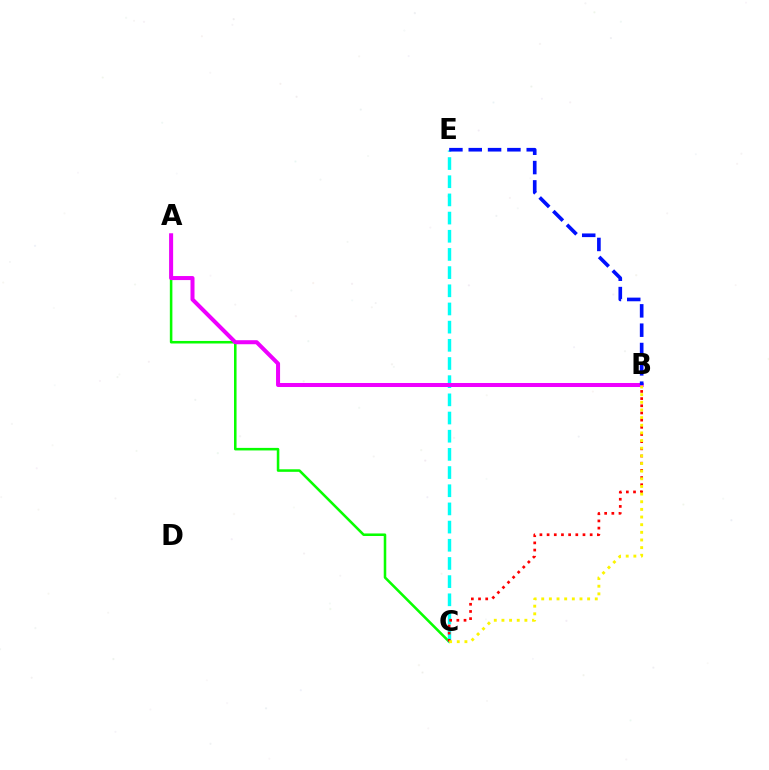{('A', 'C'): [{'color': '#08ff00', 'line_style': 'solid', 'thickness': 1.83}], ('C', 'E'): [{'color': '#00fff6', 'line_style': 'dashed', 'thickness': 2.47}], ('B', 'C'): [{'color': '#ff0000', 'line_style': 'dotted', 'thickness': 1.95}, {'color': '#fcf500', 'line_style': 'dotted', 'thickness': 2.08}], ('A', 'B'): [{'color': '#ee00ff', 'line_style': 'solid', 'thickness': 2.9}], ('B', 'E'): [{'color': '#0010ff', 'line_style': 'dashed', 'thickness': 2.63}]}